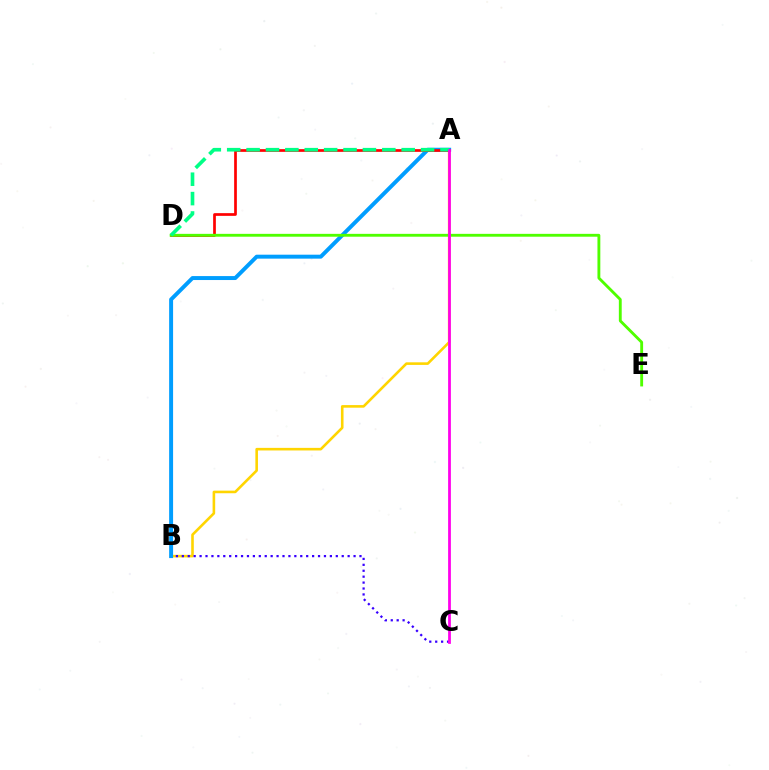{('A', 'B'): [{'color': '#ffd500', 'line_style': 'solid', 'thickness': 1.87}, {'color': '#009eff', 'line_style': 'solid', 'thickness': 2.84}], ('B', 'C'): [{'color': '#3700ff', 'line_style': 'dotted', 'thickness': 1.61}], ('A', 'D'): [{'color': '#ff0000', 'line_style': 'solid', 'thickness': 1.95}, {'color': '#00ff86', 'line_style': 'dashed', 'thickness': 2.63}], ('D', 'E'): [{'color': '#4fff00', 'line_style': 'solid', 'thickness': 2.06}], ('A', 'C'): [{'color': '#ff00ed', 'line_style': 'solid', 'thickness': 2.0}]}